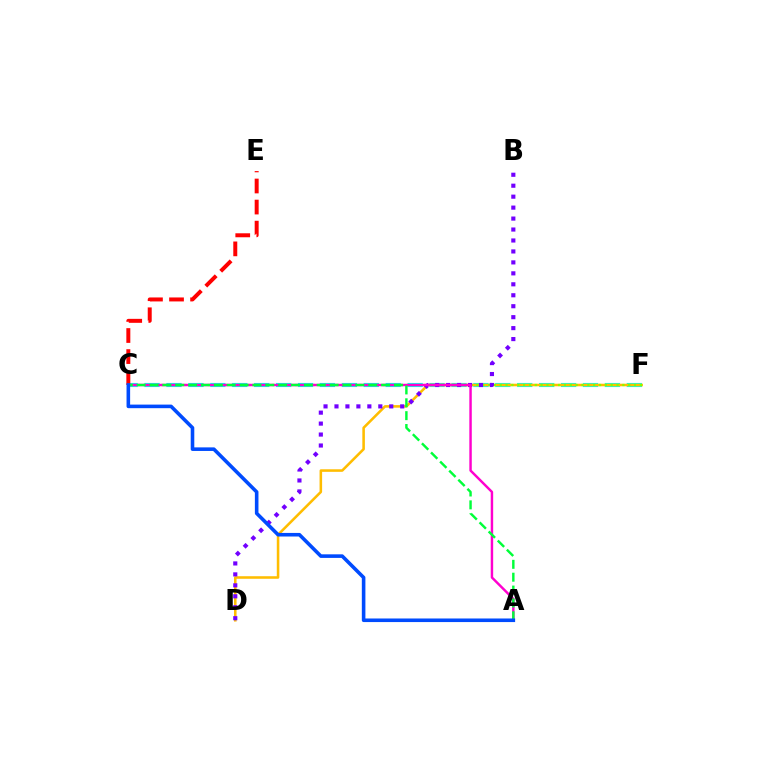{('C', 'F'): [{'color': '#00fff6', 'line_style': 'dashed', 'thickness': 2.98}, {'color': '#84ff00', 'line_style': 'dotted', 'thickness': 1.59}], ('D', 'F'): [{'color': '#ffbd00', 'line_style': 'solid', 'thickness': 1.84}], ('C', 'E'): [{'color': '#ff0000', 'line_style': 'dashed', 'thickness': 2.86}], ('B', 'D'): [{'color': '#7200ff', 'line_style': 'dotted', 'thickness': 2.98}], ('A', 'C'): [{'color': '#ff00cf', 'line_style': 'solid', 'thickness': 1.76}, {'color': '#00ff39', 'line_style': 'dashed', 'thickness': 1.75}, {'color': '#004bff', 'line_style': 'solid', 'thickness': 2.58}]}